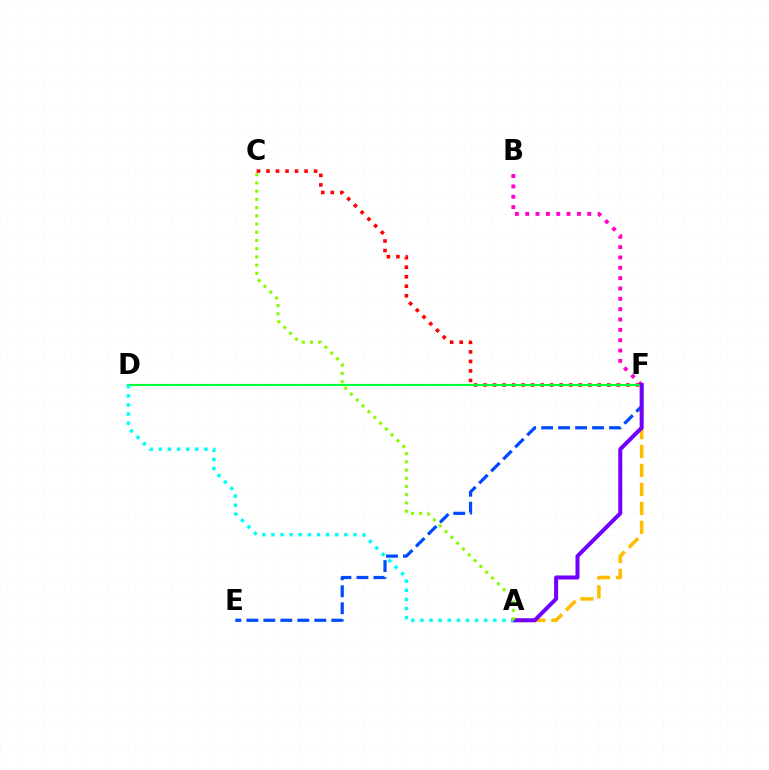{('B', 'F'): [{'color': '#ff00cf', 'line_style': 'dotted', 'thickness': 2.81}], ('E', 'F'): [{'color': '#004bff', 'line_style': 'dashed', 'thickness': 2.31}], ('C', 'F'): [{'color': '#ff0000', 'line_style': 'dotted', 'thickness': 2.59}], ('D', 'F'): [{'color': '#00ff39', 'line_style': 'solid', 'thickness': 1.54}], ('A', 'F'): [{'color': '#ffbd00', 'line_style': 'dashed', 'thickness': 2.58}, {'color': '#7200ff', 'line_style': 'solid', 'thickness': 2.89}], ('A', 'D'): [{'color': '#00fff6', 'line_style': 'dotted', 'thickness': 2.47}], ('A', 'C'): [{'color': '#84ff00', 'line_style': 'dotted', 'thickness': 2.23}]}